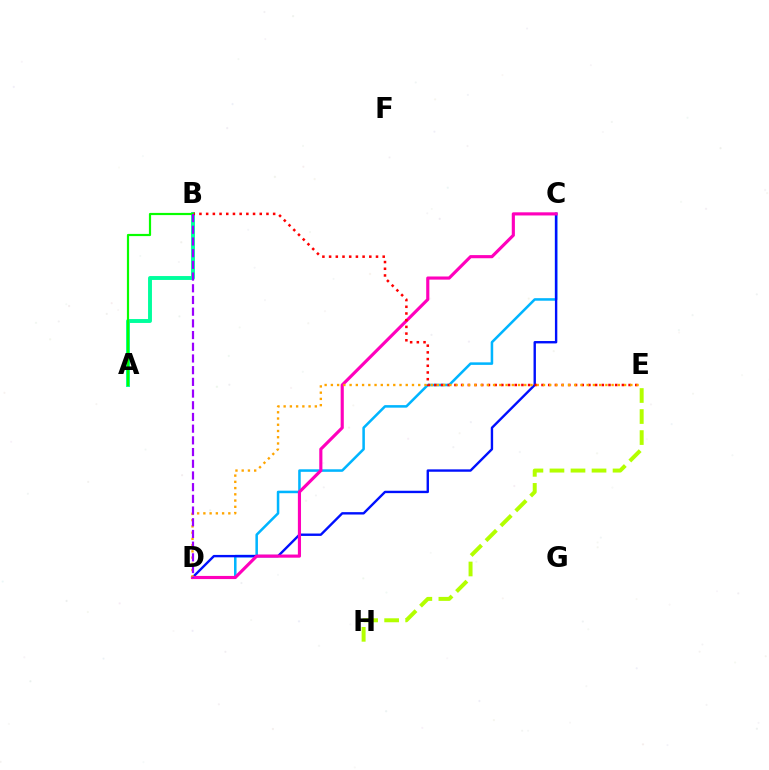{('C', 'D'): [{'color': '#00b5ff', 'line_style': 'solid', 'thickness': 1.83}, {'color': '#0010ff', 'line_style': 'solid', 'thickness': 1.72}, {'color': '#ff00bd', 'line_style': 'solid', 'thickness': 2.26}], ('A', 'B'): [{'color': '#00ff9d', 'line_style': 'solid', 'thickness': 2.81}, {'color': '#08ff00', 'line_style': 'solid', 'thickness': 1.58}], ('E', 'H'): [{'color': '#b3ff00', 'line_style': 'dashed', 'thickness': 2.86}], ('B', 'E'): [{'color': '#ff0000', 'line_style': 'dotted', 'thickness': 1.82}], ('D', 'E'): [{'color': '#ffa500', 'line_style': 'dotted', 'thickness': 1.7}], ('B', 'D'): [{'color': '#9b00ff', 'line_style': 'dashed', 'thickness': 1.59}]}